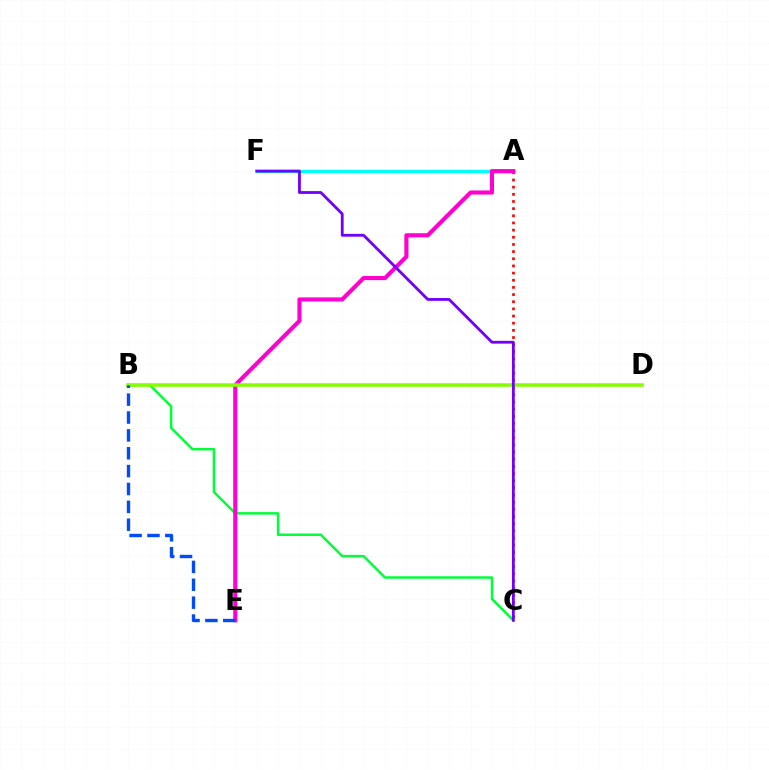{('A', 'C'): [{'color': '#ff0000', 'line_style': 'dotted', 'thickness': 1.95}], ('B', 'C'): [{'color': '#00ff39', 'line_style': 'solid', 'thickness': 1.78}], ('A', 'F'): [{'color': '#ffbd00', 'line_style': 'dashed', 'thickness': 2.3}, {'color': '#00fff6', 'line_style': 'solid', 'thickness': 2.39}], ('A', 'E'): [{'color': '#ff00cf', 'line_style': 'solid', 'thickness': 2.95}], ('B', 'D'): [{'color': '#84ff00', 'line_style': 'solid', 'thickness': 2.55}], ('B', 'E'): [{'color': '#004bff', 'line_style': 'dashed', 'thickness': 2.43}], ('C', 'F'): [{'color': '#7200ff', 'line_style': 'solid', 'thickness': 2.02}]}